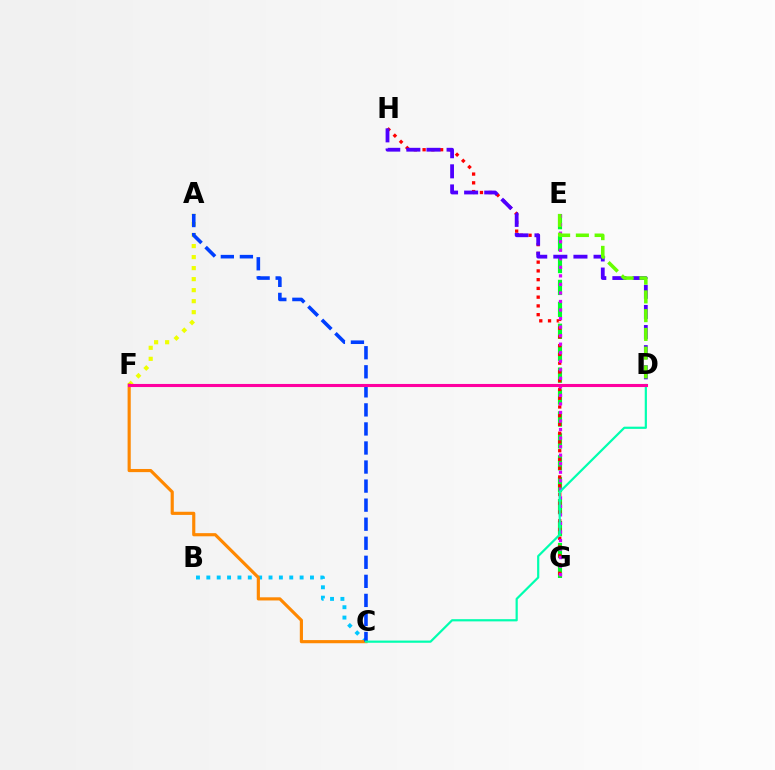{('E', 'G'): [{'color': '#00ff27', 'line_style': 'dashed', 'thickness': 2.98}, {'color': '#d600ff', 'line_style': 'dotted', 'thickness': 2.32}], ('B', 'C'): [{'color': '#00c7ff', 'line_style': 'dotted', 'thickness': 2.82}], ('A', 'F'): [{'color': '#eeff00', 'line_style': 'dotted', 'thickness': 2.99}], ('G', 'H'): [{'color': '#ff0000', 'line_style': 'dotted', 'thickness': 2.38}], ('C', 'F'): [{'color': '#ff8800', 'line_style': 'solid', 'thickness': 2.27}], ('A', 'C'): [{'color': '#003fff', 'line_style': 'dashed', 'thickness': 2.59}], ('C', 'D'): [{'color': '#00ffaf', 'line_style': 'solid', 'thickness': 1.59}], ('D', 'H'): [{'color': '#4f00ff', 'line_style': 'dashed', 'thickness': 2.73}], ('D', 'E'): [{'color': '#66ff00', 'line_style': 'dashed', 'thickness': 2.55}], ('D', 'F'): [{'color': '#ff00a0', 'line_style': 'solid', 'thickness': 2.22}]}